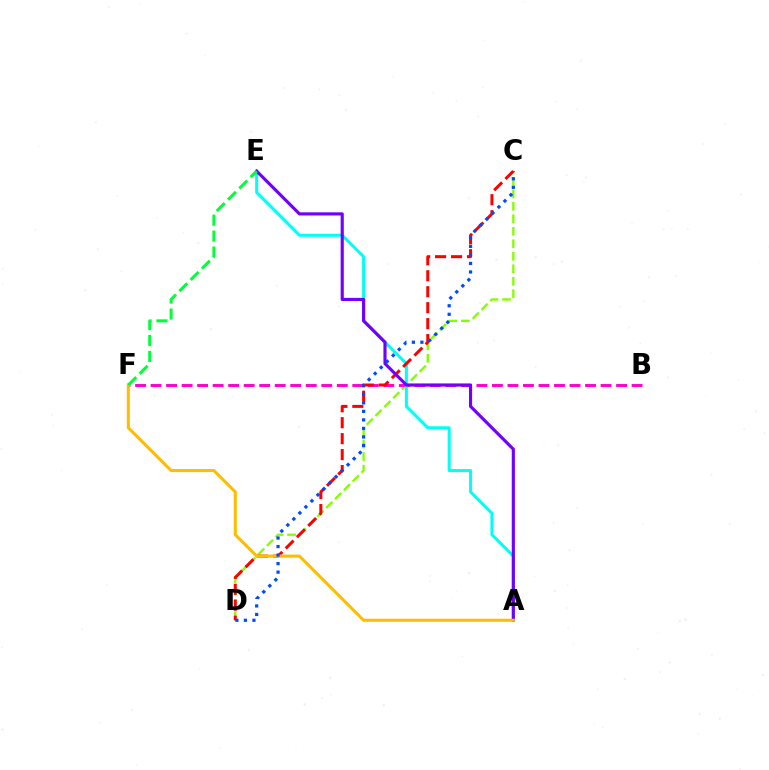{('C', 'D'): [{'color': '#84ff00', 'line_style': 'dashed', 'thickness': 1.7}, {'color': '#ff0000', 'line_style': 'dashed', 'thickness': 2.17}, {'color': '#004bff', 'line_style': 'dotted', 'thickness': 2.32}], ('B', 'F'): [{'color': '#ff00cf', 'line_style': 'dashed', 'thickness': 2.11}], ('A', 'E'): [{'color': '#00fff6', 'line_style': 'solid', 'thickness': 2.18}, {'color': '#7200ff', 'line_style': 'solid', 'thickness': 2.26}], ('A', 'F'): [{'color': '#ffbd00', 'line_style': 'solid', 'thickness': 2.21}], ('E', 'F'): [{'color': '#00ff39', 'line_style': 'dashed', 'thickness': 2.17}]}